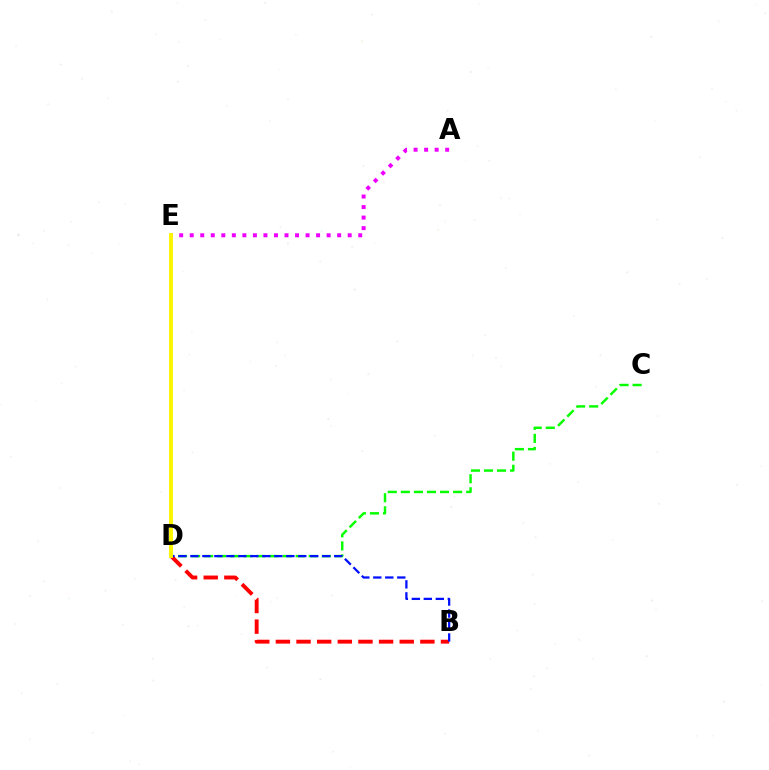{('C', 'D'): [{'color': '#08ff00', 'line_style': 'dashed', 'thickness': 1.78}], ('D', 'E'): [{'color': '#00fff6', 'line_style': 'solid', 'thickness': 1.66}, {'color': '#fcf500', 'line_style': 'solid', 'thickness': 2.81}], ('B', 'D'): [{'color': '#ff0000', 'line_style': 'dashed', 'thickness': 2.8}, {'color': '#0010ff', 'line_style': 'dashed', 'thickness': 1.63}], ('A', 'E'): [{'color': '#ee00ff', 'line_style': 'dotted', 'thickness': 2.86}]}